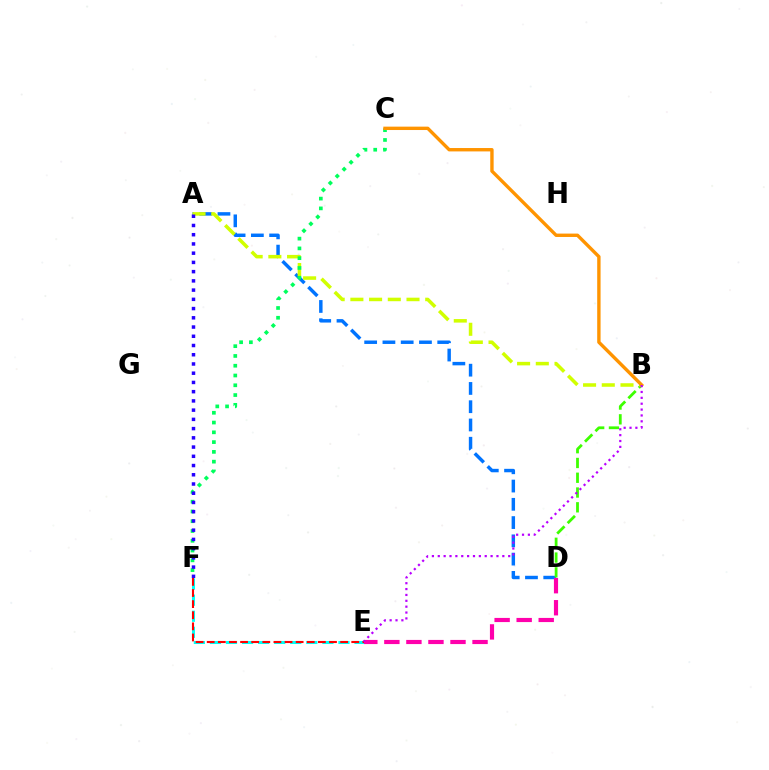{('A', 'D'): [{'color': '#0074ff', 'line_style': 'dashed', 'thickness': 2.48}], ('E', 'F'): [{'color': '#00fff6', 'line_style': 'dashed', 'thickness': 2.18}, {'color': '#ff0000', 'line_style': 'dashed', 'thickness': 1.51}], ('B', 'D'): [{'color': '#3dff00', 'line_style': 'dashed', 'thickness': 2.01}], ('D', 'E'): [{'color': '#ff00ac', 'line_style': 'dashed', 'thickness': 2.99}], ('A', 'B'): [{'color': '#d1ff00', 'line_style': 'dashed', 'thickness': 2.54}], ('C', 'F'): [{'color': '#00ff5c', 'line_style': 'dotted', 'thickness': 2.66}], ('B', 'C'): [{'color': '#ff9400', 'line_style': 'solid', 'thickness': 2.43}], ('A', 'F'): [{'color': '#2500ff', 'line_style': 'dotted', 'thickness': 2.51}], ('B', 'E'): [{'color': '#b900ff', 'line_style': 'dotted', 'thickness': 1.59}]}